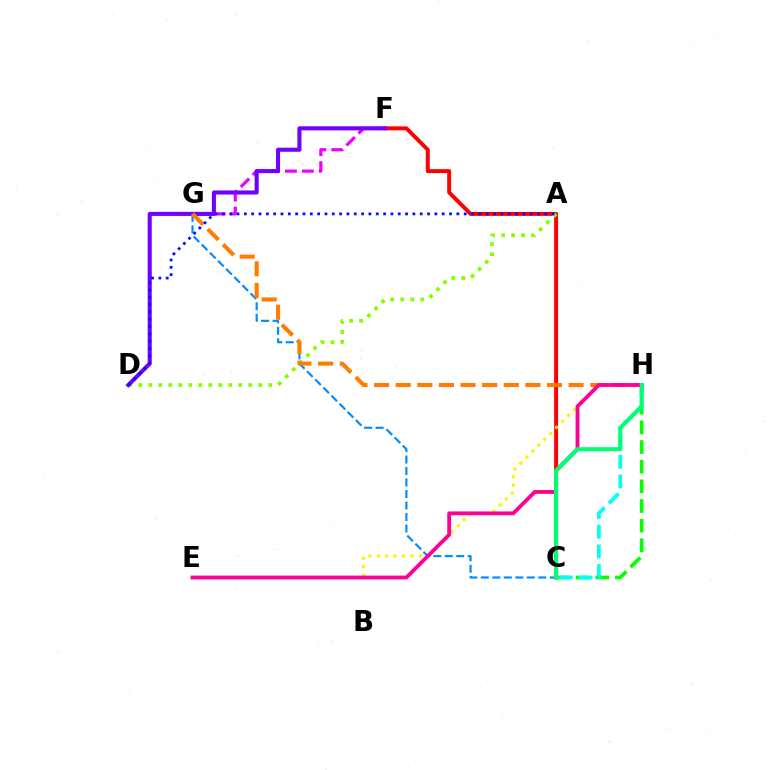{('F', 'G'): [{'color': '#ee00ff', 'line_style': 'dashed', 'thickness': 2.3}], ('C', 'F'): [{'color': '#ff0000', 'line_style': 'solid', 'thickness': 2.83}], ('A', 'D'): [{'color': '#84ff00', 'line_style': 'dotted', 'thickness': 2.72}, {'color': '#0010ff', 'line_style': 'dotted', 'thickness': 1.99}], ('D', 'F'): [{'color': '#7200ff', 'line_style': 'solid', 'thickness': 2.94}], ('C', 'H'): [{'color': '#08ff00', 'line_style': 'dashed', 'thickness': 2.67}, {'color': '#00fff6', 'line_style': 'dashed', 'thickness': 2.67}, {'color': '#00ff74', 'line_style': 'solid', 'thickness': 2.92}], ('E', 'H'): [{'color': '#fcf500', 'line_style': 'dotted', 'thickness': 2.29}, {'color': '#ff0094', 'line_style': 'solid', 'thickness': 2.75}], ('C', 'G'): [{'color': '#008cff', 'line_style': 'dashed', 'thickness': 1.56}], ('G', 'H'): [{'color': '#ff7c00', 'line_style': 'dashed', 'thickness': 2.94}]}